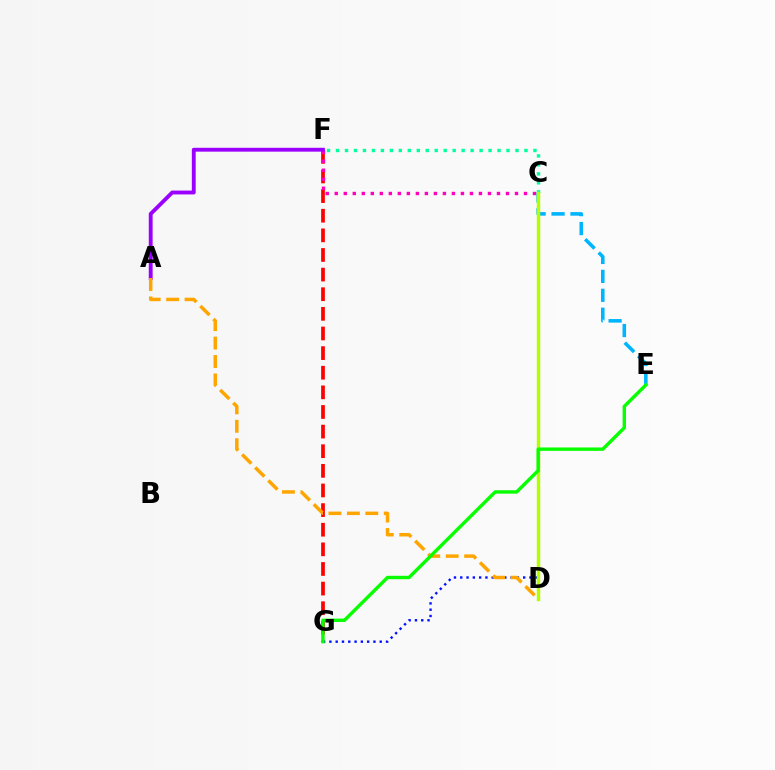{('F', 'G'): [{'color': '#ff0000', 'line_style': 'dashed', 'thickness': 2.67}], ('C', 'F'): [{'color': '#ff00bd', 'line_style': 'dotted', 'thickness': 2.45}, {'color': '#00ff9d', 'line_style': 'dotted', 'thickness': 2.44}], ('C', 'G'): [{'color': '#0010ff', 'line_style': 'dotted', 'thickness': 1.71}], ('C', 'E'): [{'color': '#00b5ff', 'line_style': 'dashed', 'thickness': 2.57}], ('A', 'F'): [{'color': '#9b00ff', 'line_style': 'solid', 'thickness': 2.78}], ('C', 'D'): [{'color': '#b3ff00', 'line_style': 'solid', 'thickness': 2.49}], ('A', 'D'): [{'color': '#ffa500', 'line_style': 'dashed', 'thickness': 2.5}], ('E', 'G'): [{'color': '#08ff00', 'line_style': 'solid', 'thickness': 2.45}]}